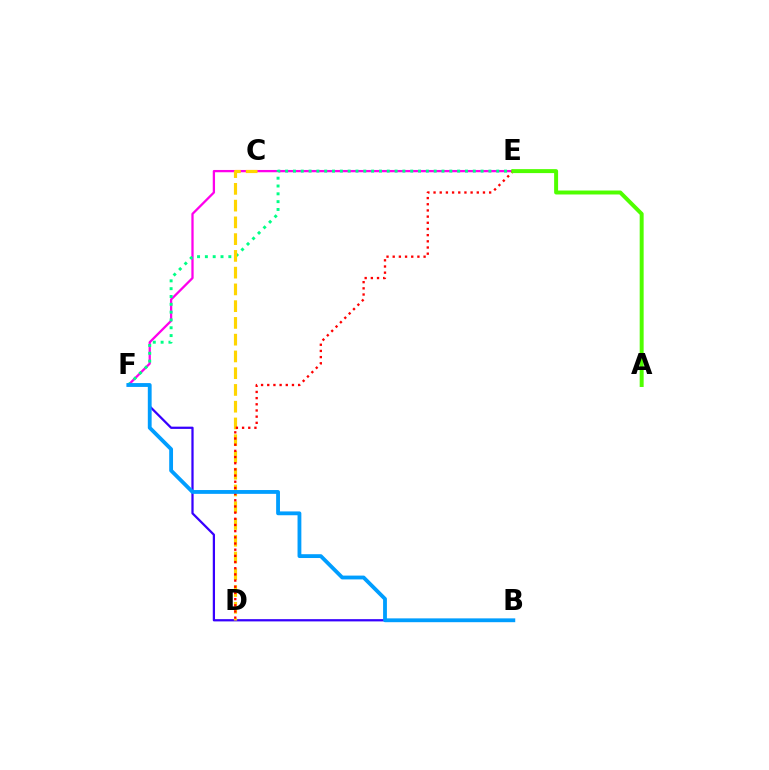{('B', 'F'): [{'color': '#3700ff', 'line_style': 'solid', 'thickness': 1.62}, {'color': '#009eff', 'line_style': 'solid', 'thickness': 2.75}], ('E', 'F'): [{'color': '#ff00ed', 'line_style': 'solid', 'thickness': 1.64}, {'color': '#00ff86', 'line_style': 'dotted', 'thickness': 2.12}], ('C', 'D'): [{'color': '#ffd500', 'line_style': 'dashed', 'thickness': 2.28}], ('D', 'E'): [{'color': '#ff0000', 'line_style': 'dotted', 'thickness': 1.68}], ('A', 'E'): [{'color': '#4fff00', 'line_style': 'solid', 'thickness': 2.85}]}